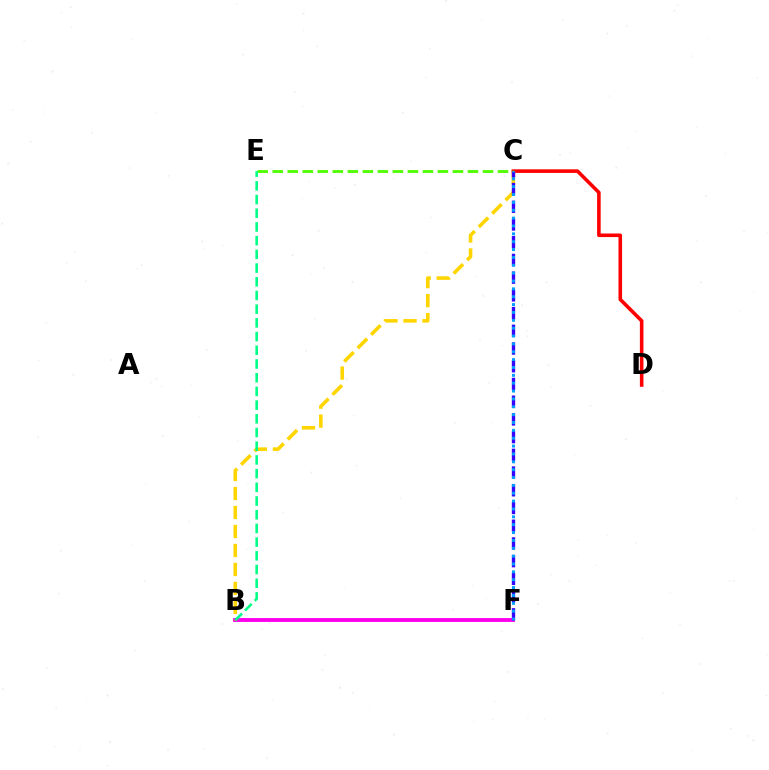{('B', 'F'): [{'color': '#ff00ed', 'line_style': 'solid', 'thickness': 2.79}], ('C', 'D'): [{'color': '#ff0000', 'line_style': 'solid', 'thickness': 2.58}], ('B', 'C'): [{'color': '#ffd500', 'line_style': 'dashed', 'thickness': 2.58}], ('C', 'E'): [{'color': '#4fff00', 'line_style': 'dashed', 'thickness': 2.04}], ('C', 'F'): [{'color': '#3700ff', 'line_style': 'dashed', 'thickness': 2.41}, {'color': '#009eff', 'line_style': 'dotted', 'thickness': 2.14}], ('B', 'E'): [{'color': '#00ff86', 'line_style': 'dashed', 'thickness': 1.86}]}